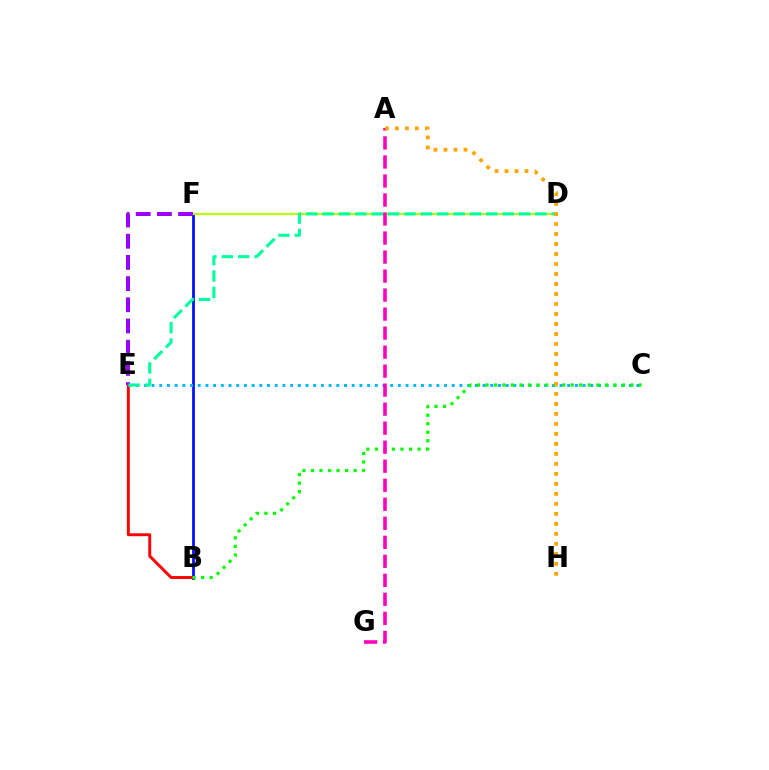{('B', 'F'): [{'color': '#0010ff', 'line_style': 'solid', 'thickness': 1.98}], ('B', 'E'): [{'color': '#ff0000', 'line_style': 'solid', 'thickness': 2.11}], ('D', 'F'): [{'color': '#b3ff00', 'line_style': 'solid', 'thickness': 1.57}], ('C', 'E'): [{'color': '#00b5ff', 'line_style': 'dotted', 'thickness': 2.09}], ('E', 'F'): [{'color': '#9b00ff', 'line_style': 'dashed', 'thickness': 2.88}], ('B', 'C'): [{'color': '#08ff00', 'line_style': 'dotted', 'thickness': 2.32}], ('D', 'E'): [{'color': '#00ff9d', 'line_style': 'dashed', 'thickness': 2.22}], ('A', 'G'): [{'color': '#ff00bd', 'line_style': 'dashed', 'thickness': 2.58}], ('A', 'H'): [{'color': '#ffa500', 'line_style': 'dotted', 'thickness': 2.72}]}